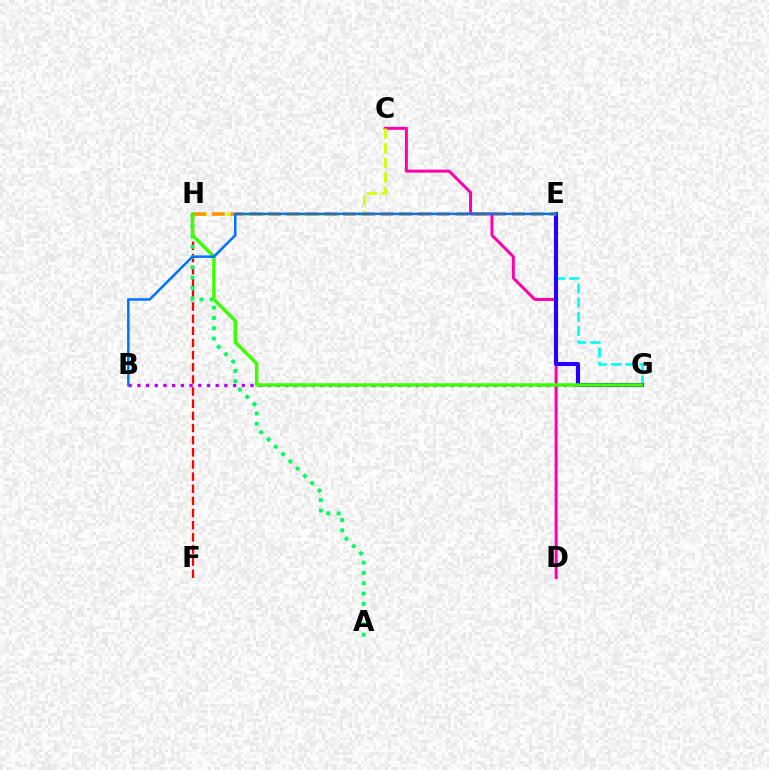{('F', 'H'): [{'color': '#ff0000', 'line_style': 'dashed', 'thickness': 1.65}], ('A', 'H'): [{'color': '#00ff5c', 'line_style': 'dotted', 'thickness': 2.8}], ('C', 'D'): [{'color': '#ff00ac', 'line_style': 'solid', 'thickness': 2.15}], ('E', 'G'): [{'color': '#00fff6', 'line_style': 'dashed', 'thickness': 1.93}, {'color': '#2500ff', 'line_style': 'solid', 'thickness': 2.95}], ('C', 'H'): [{'color': '#d1ff00', 'line_style': 'dashed', 'thickness': 1.99}], ('B', 'G'): [{'color': '#b900ff', 'line_style': 'dotted', 'thickness': 2.36}], ('E', 'H'): [{'color': '#ff9400', 'line_style': 'dashed', 'thickness': 2.55}], ('G', 'H'): [{'color': '#3dff00', 'line_style': 'solid', 'thickness': 2.48}], ('B', 'E'): [{'color': '#0074ff', 'line_style': 'solid', 'thickness': 1.82}]}